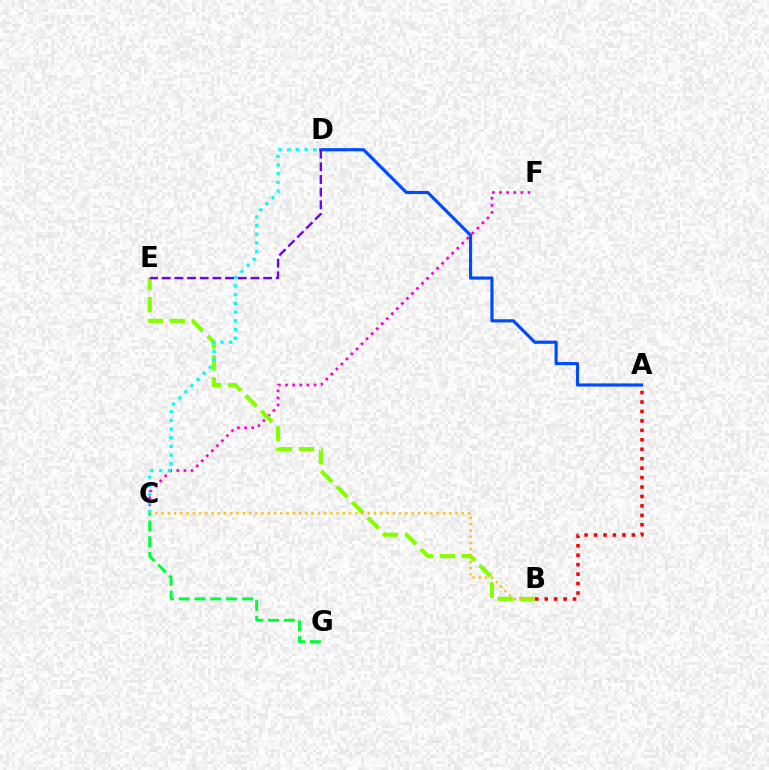{('C', 'F'): [{'color': '#ff00cf', 'line_style': 'dotted', 'thickness': 1.94}], ('B', 'E'): [{'color': '#84ff00', 'line_style': 'dashed', 'thickness': 2.99}], ('C', 'D'): [{'color': '#00fff6', 'line_style': 'dotted', 'thickness': 2.36}], ('B', 'C'): [{'color': '#ffbd00', 'line_style': 'dotted', 'thickness': 1.7}], ('A', 'B'): [{'color': '#ff0000', 'line_style': 'dotted', 'thickness': 2.57}], ('A', 'D'): [{'color': '#004bff', 'line_style': 'solid', 'thickness': 2.28}], ('D', 'E'): [{'color': '#7200ff', 'line_style': 'dashed', 'thickness': 1.72}], ('C', 'G'): [{'color': '#00ff39', 'line_style': 'dashed', 'thickness': 2.15}]}